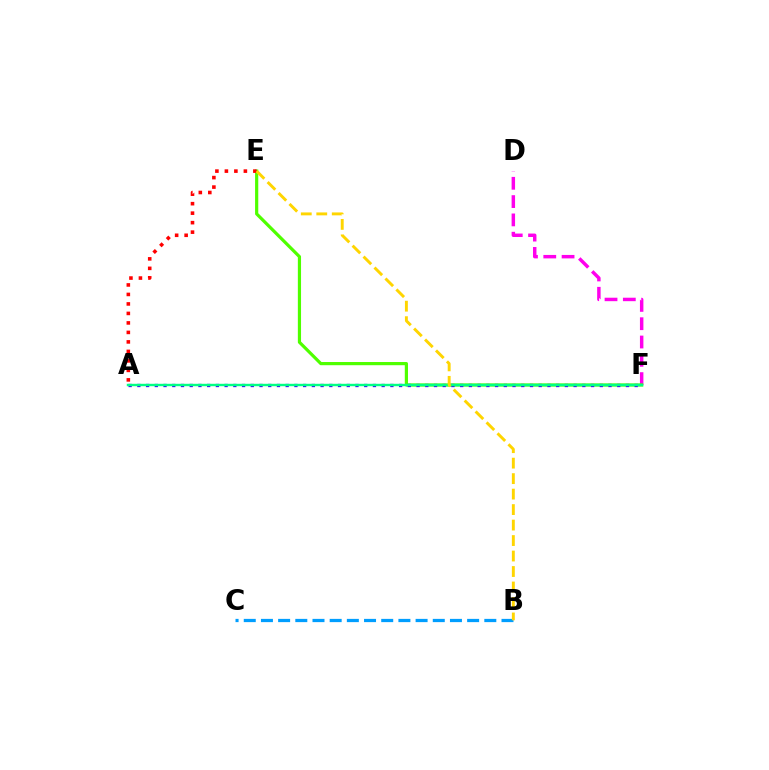{('D', 'F'): [{'color': '#ff00ed', 'line_style': 'dashed', 'thickness': 2.49}], ('B', 'C'): [{'color': '#009eff', 'line_style': 'dashed', 'thickness': 2.33}], ('E', 'F'): [{'color': '#4fff00', 'line_style': 'solid', 'thickness': 2.3}], ('A', 'F'): [{'color': '#3700ff', 'line_style': 'dotted', 'thickness': 2.37}, {'color': '#00ff86', 'line_style': 'solid', 'thickness': 1.74}], ('A', 'E'): [{'color': '#ff0000', 'line_style': 'dotted', 'thickness': 2.58}], ('B', 'E'): [{'color': '#ffd500', 'line_style': 'dashed', 'thickness': 2.1}]}